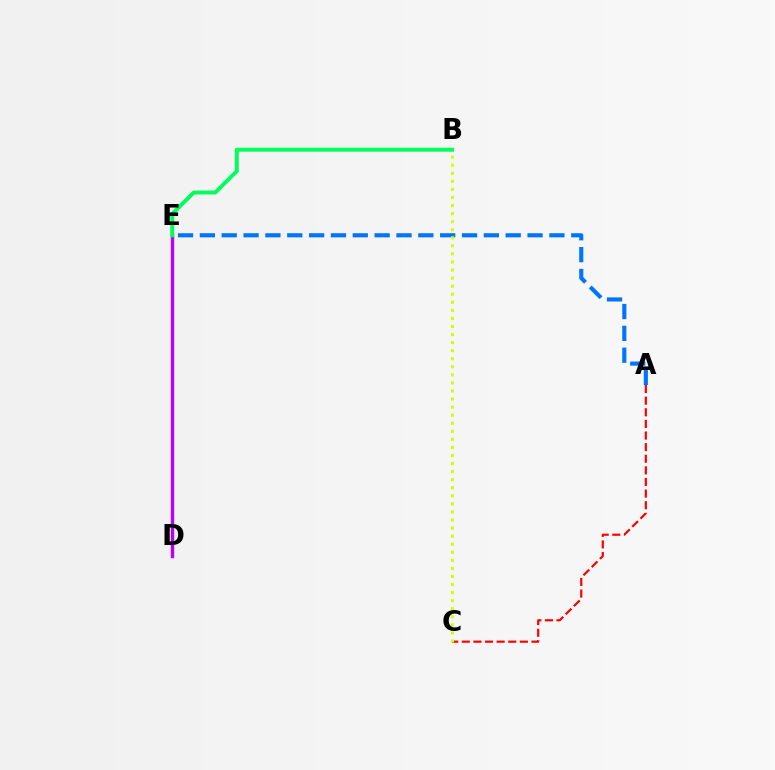{('A', 'C'): [{'color': '#ff0000', 'line_style': 'dashed', 'thickness': 1.58}], ('A', 'E'): [{'color': '#0074ff', 'line_style': 'dashed', 'thickness': 2.97}], ('D', 'E'): [{'color': '#b900ff', 'line_style': 'solid', 'thickness': 2.44}], ('B', 'C'): [{'color': '#d1ff00', 'line_style': 'dotted', 'thickness': 2.19}], ('B', 'E'): [{'color': '#00ff5c', 'line_style': 'solid', 'thickness': 2.84}]}